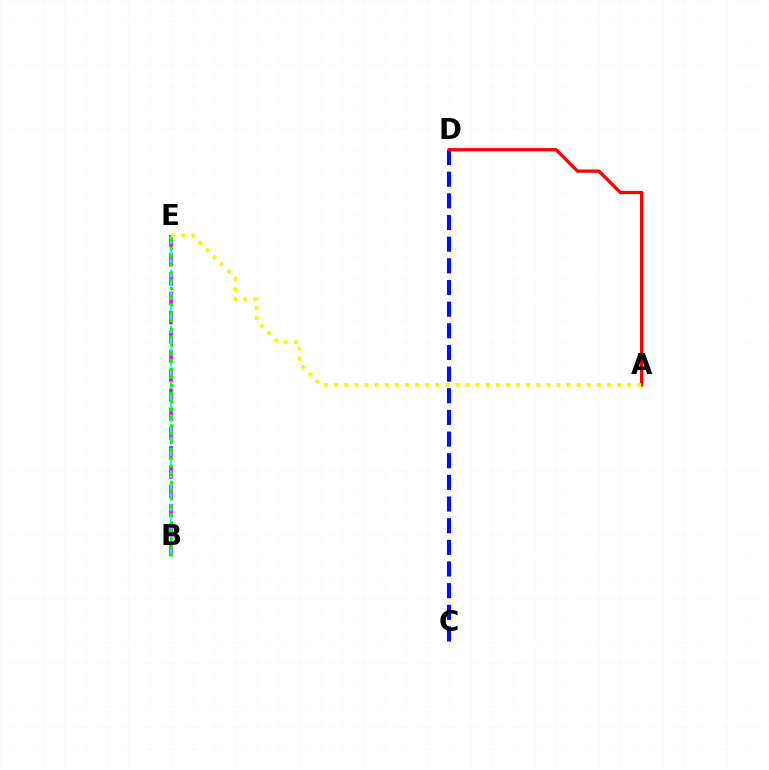{('B', 'E'): [{'color': '#ee00ff', 'line_style': 'dashed', 'thickness': 2.62}, {'color': '#00fff6', 'line_style': 'dashed', 'thickness': 1.51}, {'color': '#08ff00', 'line_style': 'dotted', 'thickness': 2.19}], ('C', 'D'): [{'color': '#0010ff', 'line_style': 'dashed', 'thickness': 2.94}], ('A', 'D'): [{'color': '#ff0000', 'line_style': 'solid', 'thickness': 2.36}], ('A', 'E'): [{'color': '#fcf500', 'line_style': 'dotted', 'thickness': 2.75}]}